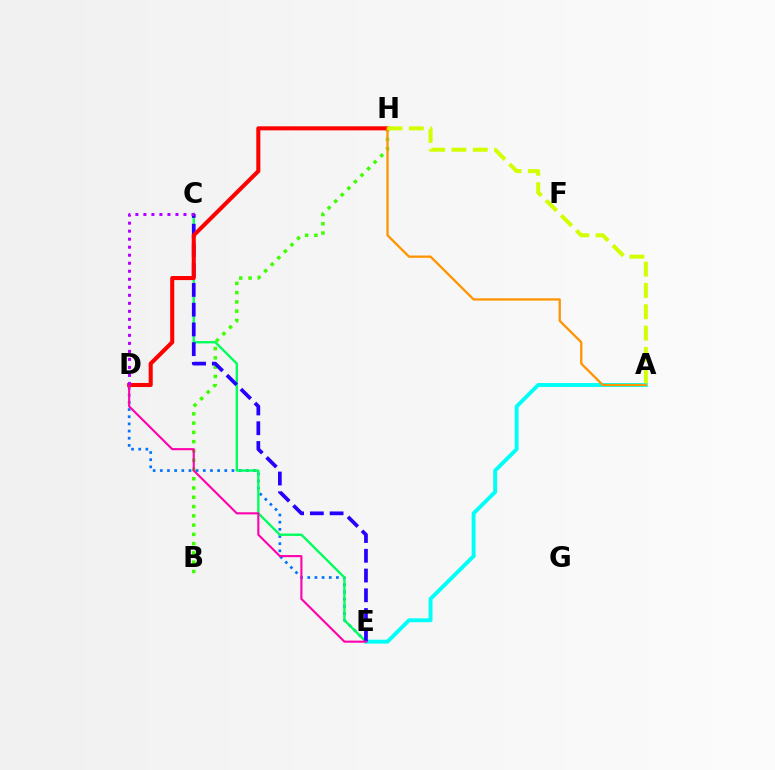{('D', 'E'): [{'color': '#0074ff', 'line_style': 'dotted', 'thickness': 1.95}, {'color': '#ff00ac', 'line_style': 'solid', 'thickness': 1.51}], ('B', 'H'): [{'color': '#3dff00', 'line_style': 'dotted', 'thickness': 2.52}], ('C', 'E'): [{'color': '#00ff5c', 'line_style': 'solid', 'thickness': 1.7}, {'color': '#2500ff', 'line_style': 'dashed', 'thickness': 2.68}], ('A', 'E'): [{'color': '#00fff6', 'line_style': 'solid', 'thickness': 2.81}], ('D', 'H'): [{'color': '#ff0000', 'line_style': 'solid', 'thickness': 2.92}], ('A', 'H'): [{'color': '#ff9400', 'line_style': 'solid', 'thickness': 1.65}, {'color': '#d1ff00', 'line_style': 'dashed', 'thickness': 2.9}], ('C', 'D'): [{'color': '#b900ff', 'line_style': 'dotted', 'thickness': 2.18}]}